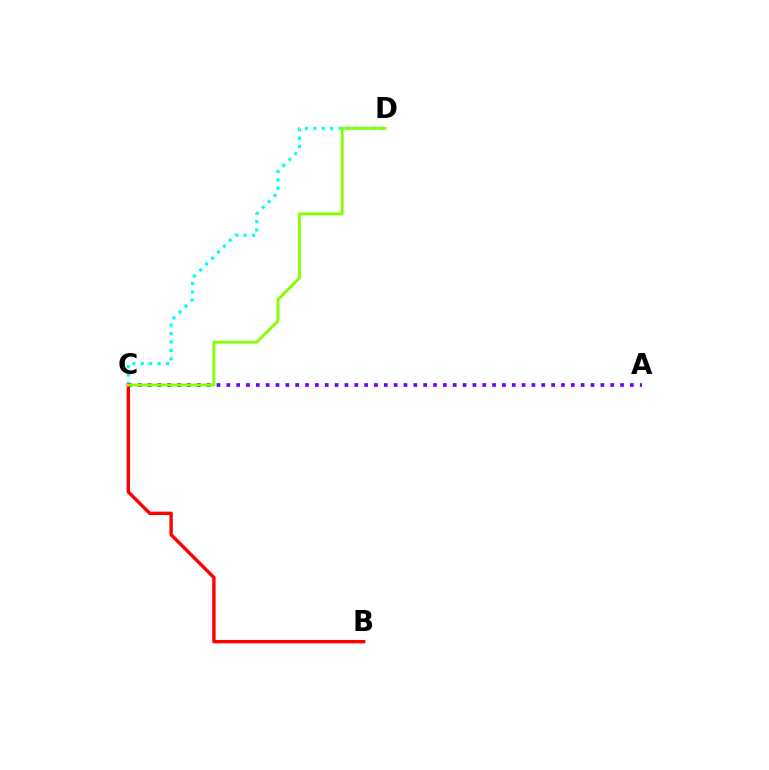{('C', 'D'): [{'color': '#00fff6', 'line_style': 'dotted', 'thickness': 2.29}, {'color': '#84ff00', 'line_style': 'solid', 'thickness': 2.08}], ('A', 'C'): [{'color': '#7200ff', 'line_style': 'dotted', 'thickness': 2.67}], ('B', 'C'): [{'color': '#ff0000', 'line_style': 'solid', 'thickness': 2.45}]}